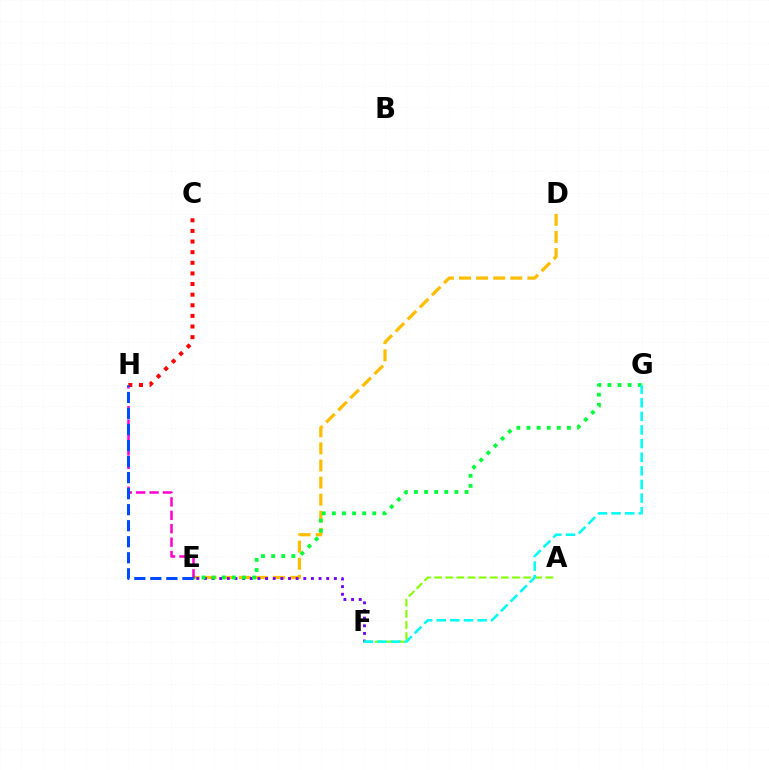{('D', 'E'): [{'color': '#ffbd00', 'line_style': 'dashed', 'thickness': 2.32}], ('E', 'F'): [{'color': '#7200ff', 'line_style': 'dotted', 'thickness': 2.08}], ('C', 'H'): [{'color': '#ff0000', 'line_style': 'dotted', 'thickness': 2.89}], ('A', 'F'): [{'color': '#84ff00', 'line_style': 'dashed', 'thickness': 1.51}], ('E', 'G'): [{'color': '#00ff39', 'line_style': 'dotted', 'thickness': 2.75}], ('F', 'G'): [{'color': '#00fff6', 'line_style': 'dashed', 'thickness': 1.85}], ('E', 'H'): [{'color': '#ff00cf', 'line_style': 'dashed', 'thickness': 1.82}, {'color': '#004bff', 'line_style': 'dashed', 'thickness': 2.18}]}